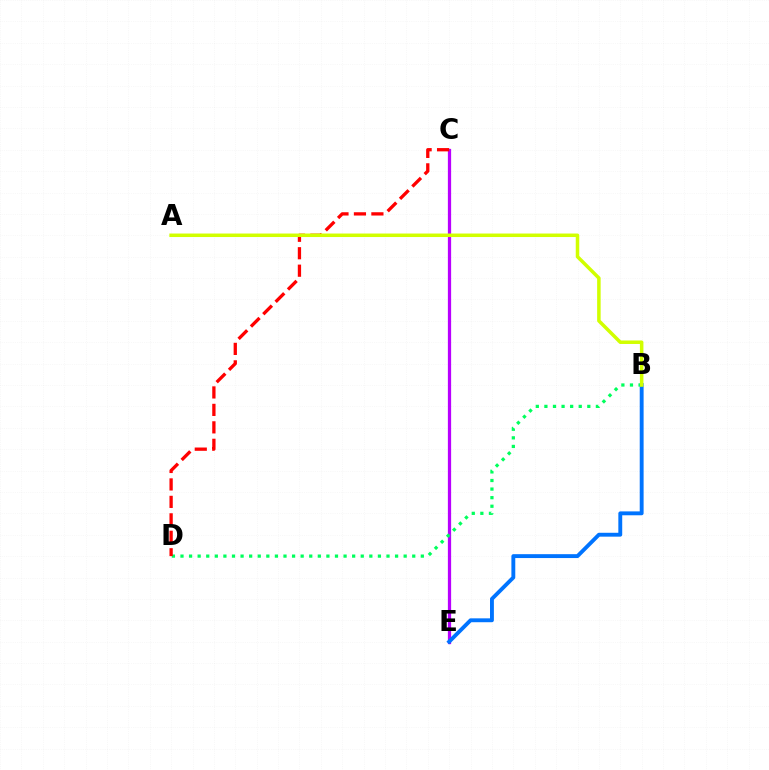{('C', 'E'): [{'color': '#b900ff', 'line_style': 'solid', 'thickness': 2.34}], ('B', 'E'): [{'color': '#0074ff', 'line_style': 'solid', 'thickness': 2.79}], ('B', 'D'): [{'color': '#00ff5c', 'line_style': 'dotted', 'thickness': 2.33}], ('C', 'D'): [{'color': '#ff0000', 'line_style': 'dashed', 'thickness': 2.37}], ('A', 'B'): [{'color': '#d1ff00', 'line_style': 'solid', 'thickness': 2.53}]}